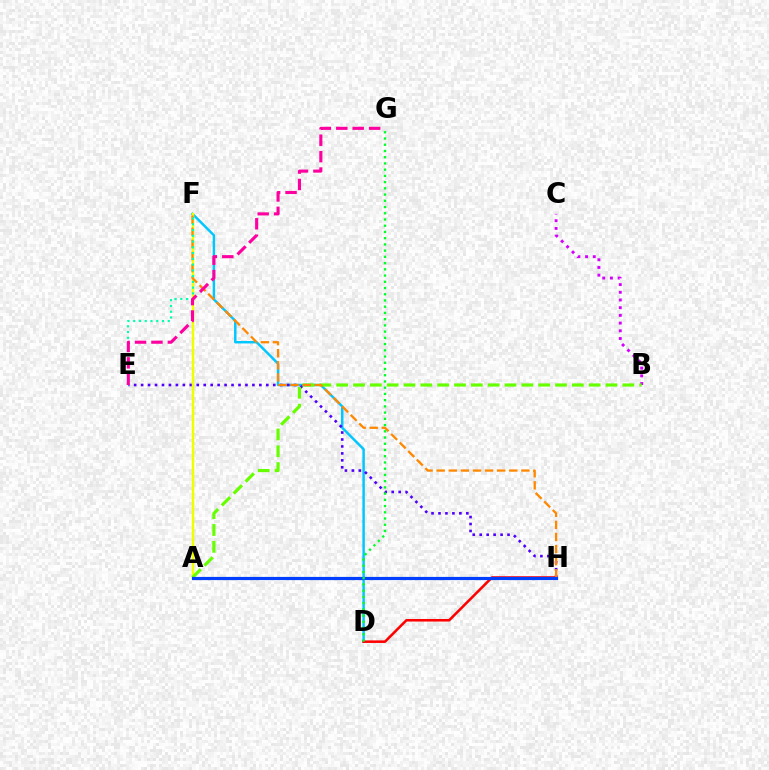{('D', 'F'): [{'color': '#00c7ff', 'line_style': 'solid', 'thickness': 1.77}], ('B', 'C'): [{'color': '#d600ff', 'line_style': 'dotted', 'thickness': 2.09}], ('E', 'H'): [{'color': '#4f00ff', 'line_style': 'dotted', 'thickness': 1.89}], ('D', 'H'): [{'color': '#ff0000', 'line_style': 'solid', 'thickness': 1.83}], ('A', 'F'): [{'color': '#eeff00', 'line_style': 'solid', 'thickness': 1.76}], ('A', 'B'): [{'color': '#66ff00', 'line_style': 'dashed', 'thickness': 2.29}], ('F', 'H'): [{'color': '#ff8800', 'line_style': 'dashed', 'thickness': 1.64}], ('A', 'H'): [{'color': '#003fff', 'line_style': 'solid', 'thickness': 2.29}], ('E', 'F'): [{'color': '#00ffaf', 'line_style': 'dotted', 'thickness': 1.56}], ('E', 'G'): [{'color': '#ff00a0', 'line_style': 'dashed', 'thickness': 2.23}], ('D', 'G'): [{'color': '#00ff27', 'line_style': 'dotted', 'thickness': 1.69}]}